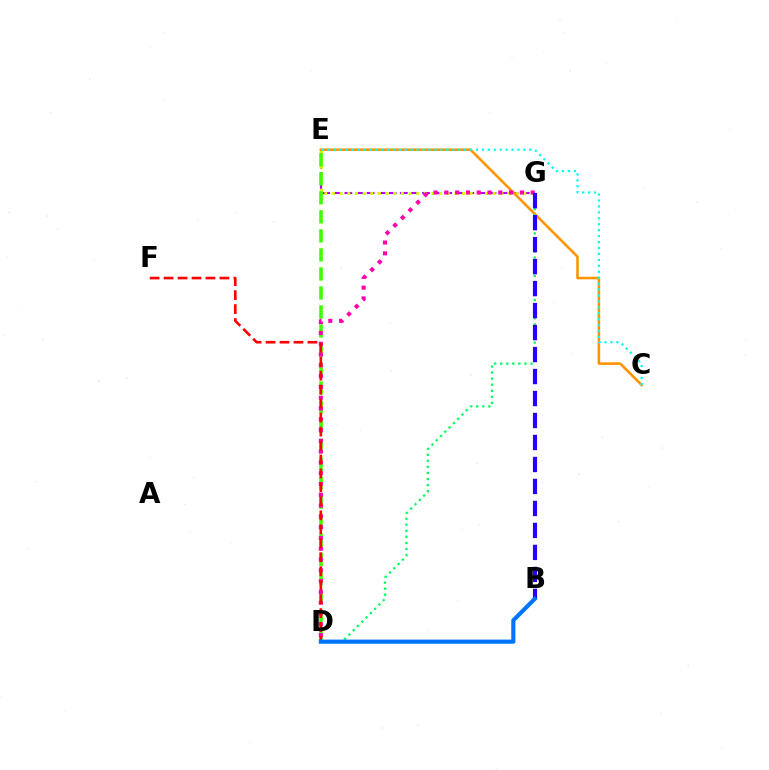{('E', 'G'): [{'color': '#b900ff', 'line_style': 'dashed', 'thickness': 1.51}, {'color': '#d1ff00', 'line_style': 'dotted', 'thickness': 2.08}], ('D', 'E'): [{'color': '#3dff00', 'line_style': 'dashed', 'thickness': 2.58}], ('C', 'E'): [{'color': '#ff9400', 'line_style': 'solid', 'thickness': 1.86}, {'color': '#00fff6', 'line_style': 'dotted', 'thickness': 1.61}], ('D', 'G'): [{'color': '#ff00ac', 'line_style': 'dotted', 'thickness': 2.93}, {'color': '#00ff5c', 'line_style': 'dotted', 'thickness': 1.65}], ('D', 'F'): [{'color': '#ff0000', 'line_style': 'dashed', 'thickness': 1.9}], ('B', 'G'): [{'color': '#2500ff', 'line_style': 'dashed', 'thickness': 2.99}], ('B', 'D'): [{'color': '#0074ff', 'line_style': 'solid', 'thickness': 2.98}]}